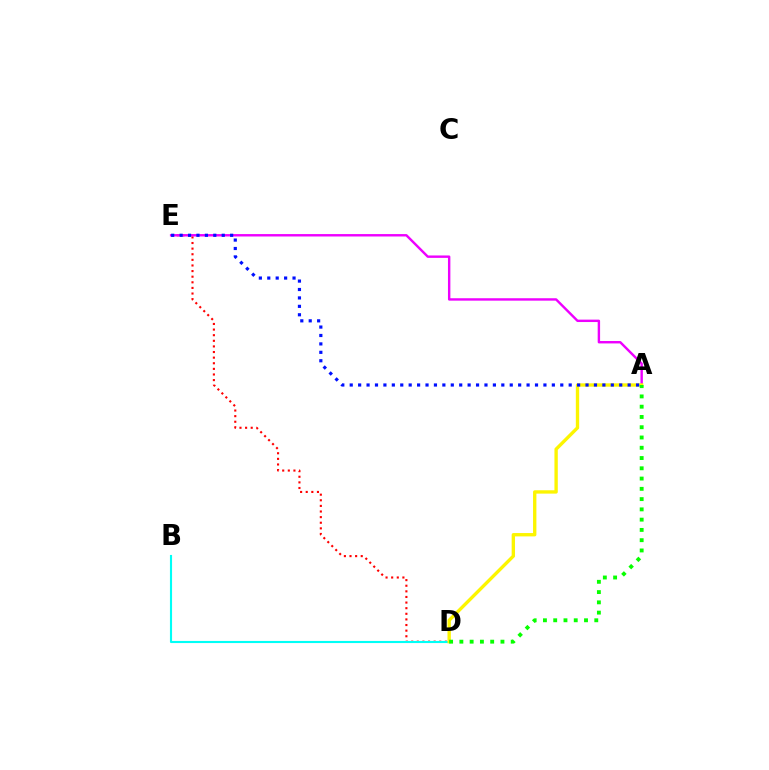{('D', 'E'): [{'color': '#ff0000', 'line_style': 'dotted', 'thickness': 1.53}], ('A', 'E'): [{'color': '#ee00ff', 'line_style': 'solid', 'thickness': 1.74}, {'color': '#0010ff', 'line_style': 'dotted', 'thickness': 2.29}], ('B', 'D'): [{'color': '#00fff6', 'line_style': 'solid', 'thickness': 1.53}], ('A', 'D'): [{'color': '#fcf500', 'line_style': 'solid', 'thickness': 2.41}, {'color': '#08ff00', 'line_style': 'dotted', 'thickness': 2.79}]}